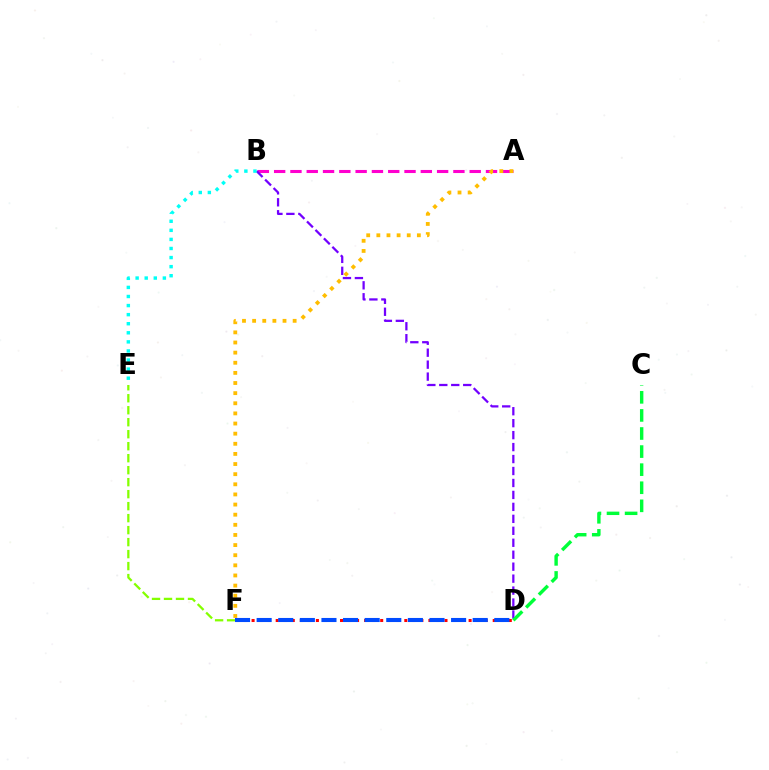{('A', 'B'): [{'color': '#ff00cf', 'line_style': 'dashed', 'thickness': 2.21}], ('D', 'F'): [{'color': '#ff0000', 'line_style': 'dotted', 'thickness': 2.18}, {'color': '#004bff', 'line_style': 'dashed', 'thickness': 2.94}], ('B', 'D'): [{'color': '#7200ff', 'line_style': 'dashed', 'thickness': 1.62}], ('E', 'F'): [{'color': '#84ff00', 'line_style': 'dashed', 'thickness': 1.63}], ('A', 'F'): [{'color': '#ffbd00', 'line_style': 'dotted', 'thickness': 2.75}], ('C', 'D'): [{'color': '#00ff39', 'line_style': 'dashed', 'thickness': 2.46}], ('B', 'E'): [{'color': '#00fff6', 'line_style': 'dotted', 'thickness': 2.47}]}